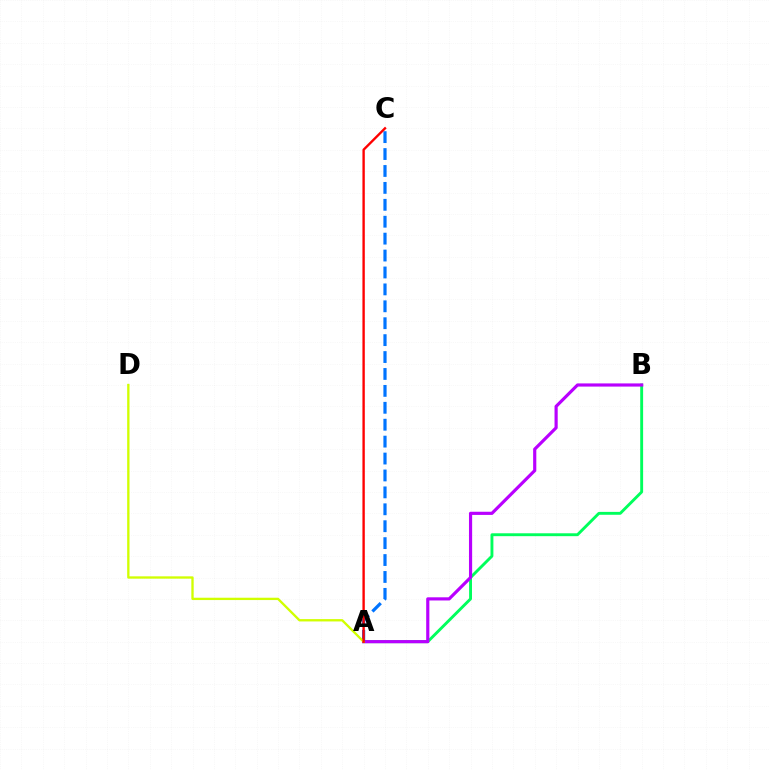{('A', 'B'): [{'color': '#00ff5c', 'line_style': 'solid', 'thickness': 2.08}, {'color': '#b900ff', 'line_style': 'solid', 'thickness': 2.28}], ('A', 'C'): [{'color': '#0074ff', 'line_style': 'dashed', 'thickness': 2.3}, {'color': '#ff0000', 'line_style': 'solid', 'thickness': 1.71}], ('A', 'D'): [{'color': '#d1ff00', 'line_style': 'solid', 'thickness': 1.68}]}